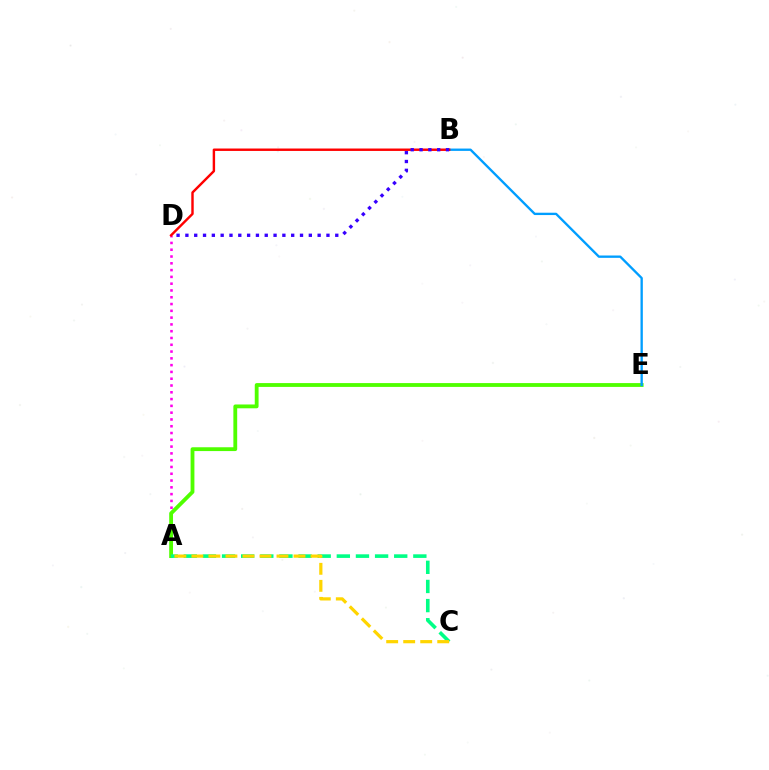{('A', 'D'): [{'color': '#ff00ed', 'line_style': 'dotted', 'thickness': 1.84}], ('A', 'E'): [{'color': '#4fff00', 'line_style': 'solid', 'thickness': 2.75}], ('A', 'C'): [{'color': '#00ff86', 'line_style': 'dashed', 'thickness': 2.6}, {'color': '#ffd500', 'line_style': 'dashed', 'thickness': 2.31}], ('B', 'E'): [{'color': '#009eff', 'line_style': 'solid', 'thickness': 1.69}], ('B', 'D'): [{'color': '#ff0000', 'line_style': 'solid', 'thickness': 1.74}, {'color': '#3700ff', 'line_style': 'dotted', 'thickness': 2.4}]}